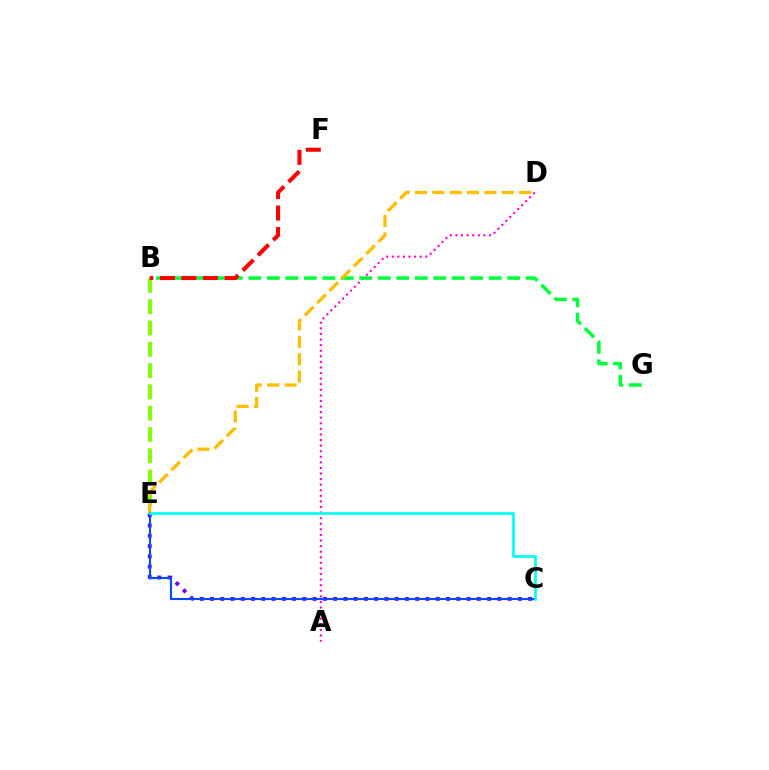{('A', 'D'): [{'color': '#ff00cf', 'line_style': 'dotted', 'thickness': 1.52}], ('C', 'E'): [{'color': '#7200ff', 'line_style': 'dotted', 'thickness': 2.79}, {'color': '#004bff', 'line_style': 'solid', 'thickness': 1.52}, {'color': '#00fff6', 'line_style': 'solid', 'thickness': 1.95}], ('B', 'G'): [{'color': '#00ff39', 'line_style': 'dashed', 'thickness': 2.51}], ('B', 'E'): [{'color': '#84ff00', 'line_style': 'dashed', 'thickness': 2.89}], ('D', 'E'): [{'color': '#ffbd00', 'line_style': 'dashed', 'thickness': 2.36}], ('B', 'F'): [{'color': '#ff0000', 'line_style': 'dashed', 'thickness': 2.92}]}